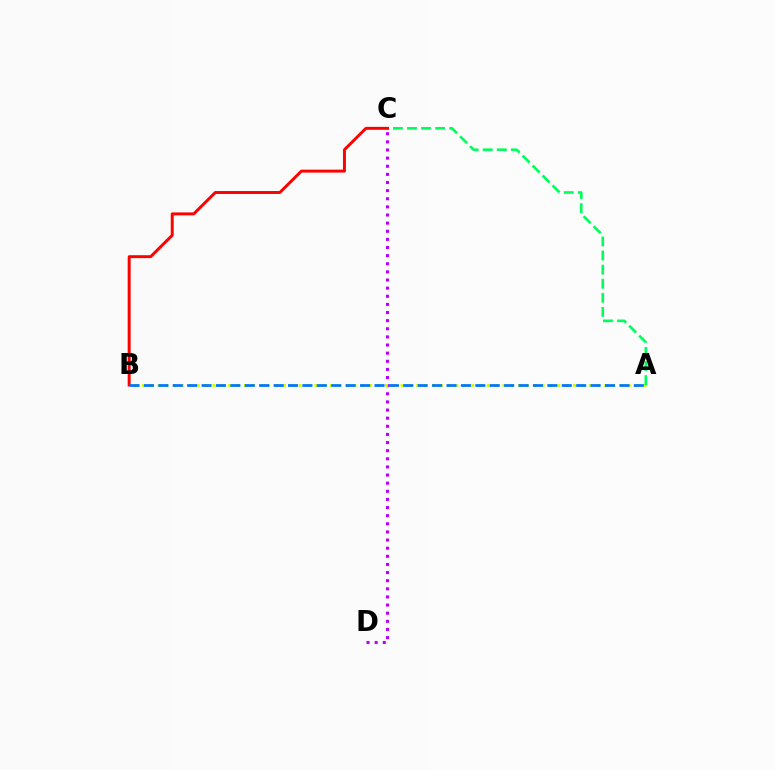{('C', 'D'): [{'color': '#b900ff', 'line_style': 'dotted', 'thickness': 2.21}], ('A', 'B'): [{'color': '#d1ff00', 'line_style': 'dotted', 'thickness': 2.13}, {'color': '#0074ff', 'line_style': 'dashed', 'thickness': 1.96}], ('A', 'C'): [{'color': '#00ff5c', 'line_style': 'dashed', 'thickness': 1.91}], ('B', 'C'): [{'color': '#ff0000', 'line_style': 'solid', 'thickness': 2.12}]}